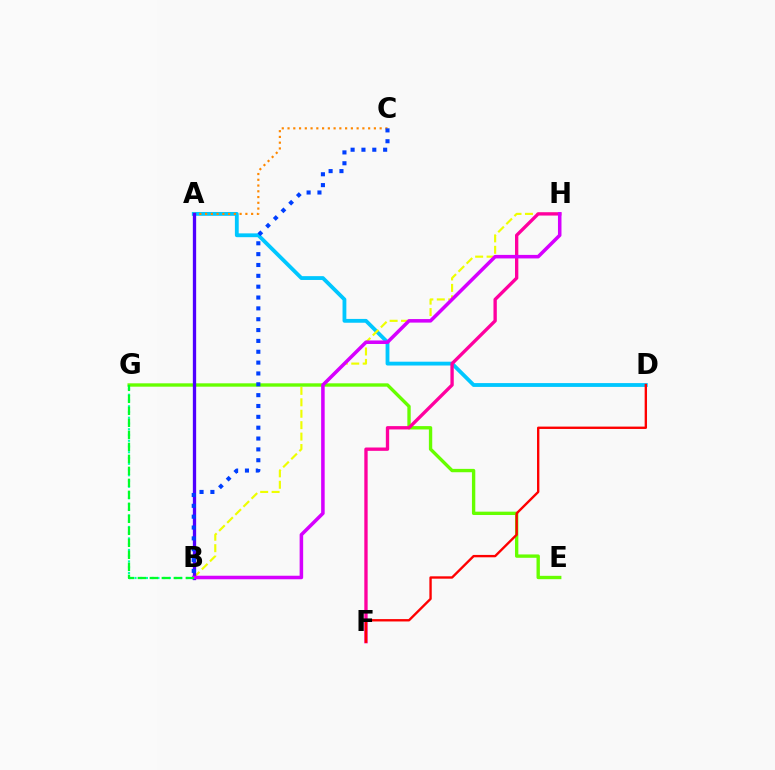{('B', 'G'): [{'color': '#00ffaf', 'line_style': 'dotted', 'thickness': 1.56}, {'color': '#00ff27', 'line_style': 'dashed', 'thickness': 1.63}], ('A', 'D'): [{'color': '#00c7ff', 'line_style': 'solid', 'thickness': 2.75}], ('B', 'H'): [{'color': '#eeff00', 'line_style': 'dashed', 'thickness': 1.55}, {'color': '#d600ff', 'line_style': 'solid', 'thickness': 2.54}], ('E', 'G'): [{'color': '#66ff00', 'line_style': 'solid', 'thickness': 2.42}], ('A', 'C'): [{'color': '#ff8800', 'line_style': 'dotted', 'thickness': 1.56}], ('F', 'H'): [{'color': '#ff00a0', 'line_style': 'solid', 'thickness': 2.4}], ('A', 'B'): [{'color': '#4f00ff', 'line_style': 'solid', 'thickness': 2.38}], ('D', 'F'): [{'color': '#ff0000', 'line_style': 'solid', 'thickness': 1.71}], ('B', 'C'): [{'color': '#003fff', 'line_style': 'dotted', 'thickness': 2.95}]}